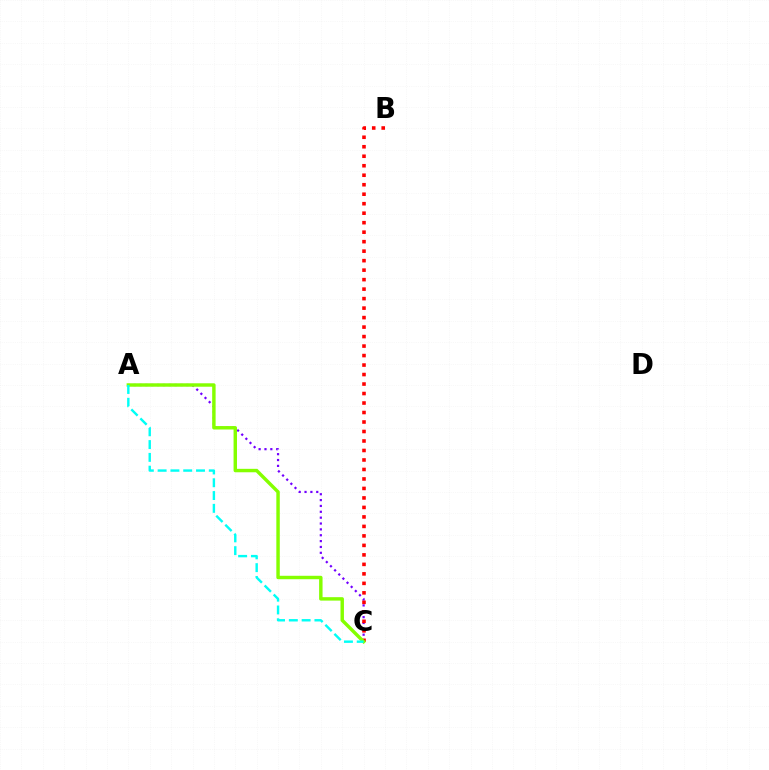{('A', 'C'): [{'color': '#7200ff', 'line_style': 'dotted', 'thickness': 1.59}, {'color': '#84ff00', 'line_style': 'solid', 'thickness': 2.47}, {'color': '#00fff6', 'line_style': 'dashed', 'thickness': 1.74}], ('B', 'C'): [{'color': '#ff0000', 'line_style': 'dotted', 'thickness': 2.58}]}